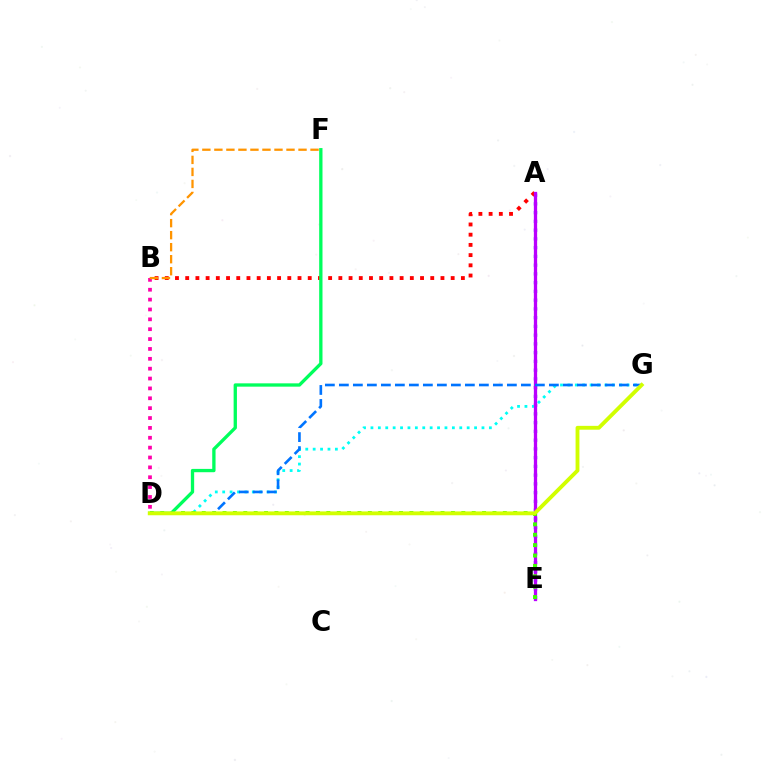{('A', 'E'): [{'color': '#2500ff', 'line_style': 'dotted', 'thickness': 2.38}, {'color': '#b900ff', 'line_style': 'solid', 'thickness': 2.37}], ('D', 'G'): [{'color': '#00fff6', 'line_style': 'dotted', 'thickness': 2.01}, {'color': '#0074ff', 'line_style': 'dashed', 'thickness': 1.9}, {'color': '#d1ff00', 'line_style': 'solid', 'thickness': 2.77}], ('B', 'D'): [{'color': '#ff00ac', 'line_style': 'dotted', 'thickness': 2.68}], ('A', 'B'): [{'color': '#ff0000', 'line_style': 'dotted', 'thickness': 2.77}], ('B', 'F'): [{'color': '#ff9400', 'line_style': 'dashed', 'thickness': 1.63}], ('D', 'E'): [{'color': '#3dff00', 'line_style': 'dotted', 'thickness': 2.82}], ('D', 'F'): [{'color': '#00ff5c', 'line_style': 'solid', 'thickness': 2.39}]}